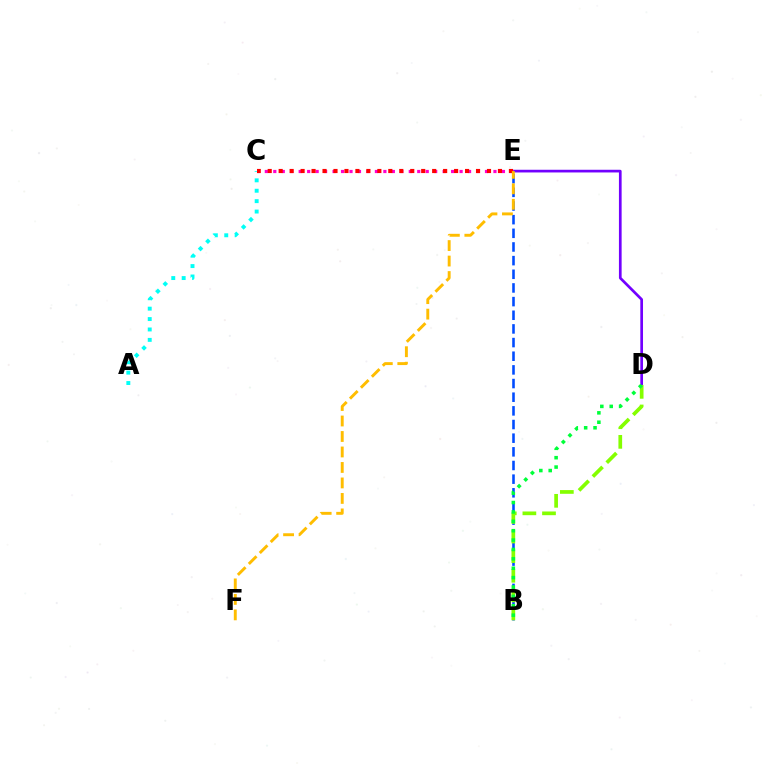{('D', 'E'): [{'color': '#7200ff', 'line_style': 'solid', 'thickness': 1.94}], ('A', 'C'): [{'color': '#00fff6', 'line_style': 'dotted', 'thickness': 2.83}], ('C', 'E'): [{'color': '#ff00cf', 'line_style': 'dotted', 'thickness': 2.3}, {'color': '#ff0000', 'line_style': 'dotted', 'thickness': 2.98}], ('B', 'E'): [{'color': '#004bff', 'line_style': 'dashed', 'thickness': 1.86}], ('B', 'D'): [{'color': '#84ff00', 'line_style': 'dashed', 'thickness': 2.67}, {'color': '#00ff39', 'line_style': 'dotted', 'thickness': 2.55}], ('E', 'F'): [{'color': '#ffbd00', 'line_style': 'dashed', 'thickness': 2.1}]}